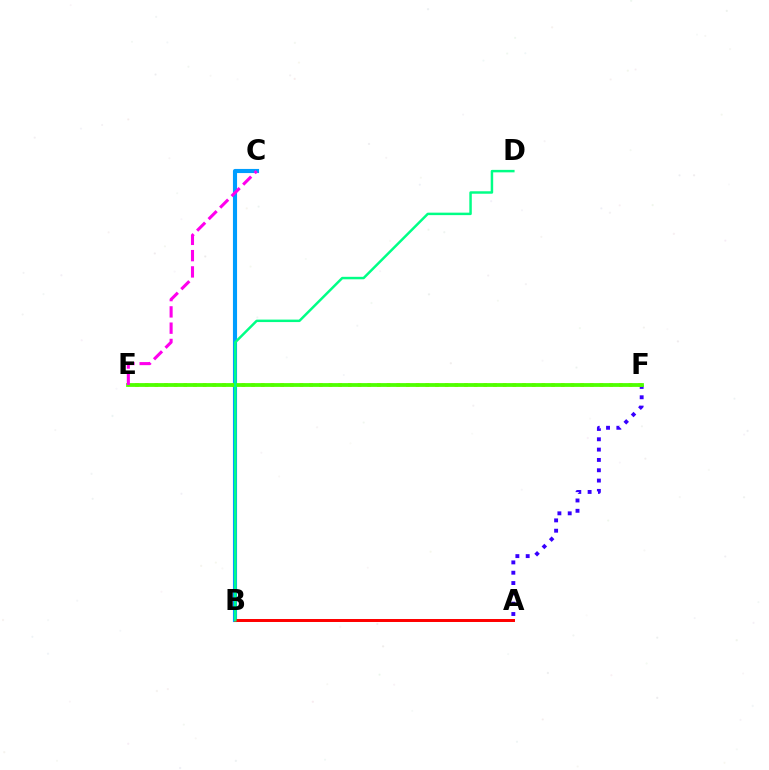{('B', 'C'): [{'color': '#009eff', 'line_style': 'solid', 'thickness': 2.97}], ('A', 'F'): [{'color': '#3700ff', 'line_style': 'dotted', 'thickness': 2.8}], ('E', 'F'): [{'color': '#ffd500', 'line_style': 'dotted', 'thickness': 2.63}, {'color': '#4fff00', 'line_style': 'solid', 'thickness': 2.73}], ('A', 'B'): [{'color': '#ff0000', 'line_style': 'solid', 'thickness': 2.14}], ('C', 'E'): [{'color': '#ff00ed', 'line_style': 'dashed', 'thickness': 2.21}], ('B', 'D'): [{'color': '#00ff86', 'line_style': 'solid', 'thickness': 1.78}]}